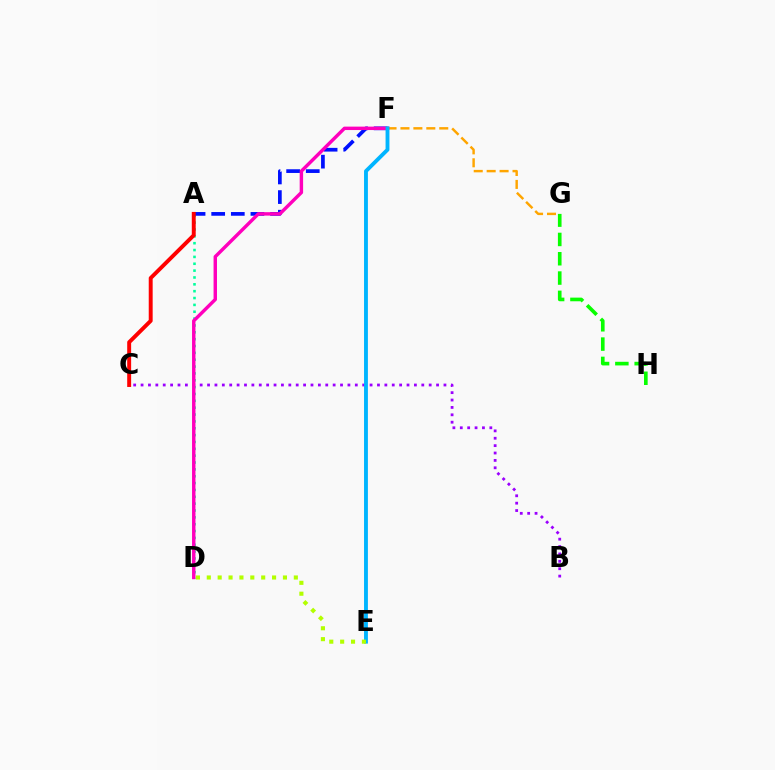{('A', 'D'): [{'color': '#00ff9d', 'line_style': 'dotted', 'thickness': 1.86}], ('A', 'F'): [{'color': '#0010ff', 'line_style': 'dashed', 'thickness': 2.67}], ('F', 'G'): [{'color': '#ffa500', 'line_style': 'dashed', 'thickness': 1.76}], ('B', 'C'): [{'color': '#9b00ff', 'line_style': 'dotted', 'thickness': 2.01}], ('A', 'C'): [{'color': '#ff0000', 'line_style': 'solid', 'thickness': 2.83}], ('G', 'H'): [{'color': '#08ff00', 'line_style': 'dashed', 'thickness': 2.62}], ('D', 'F'): [{'color': '#ff00bd', 'line_style': 'solid', 'thickness': 2.46}], ('E', 'F'): [{'color': '#00b5ff', 'line_style': 'solid', 'thickness': 2.78}], ('D', 'E'): [{'color': '#b3ff00', 'line_style': 'dotted', 'thickness': 2.96}]}